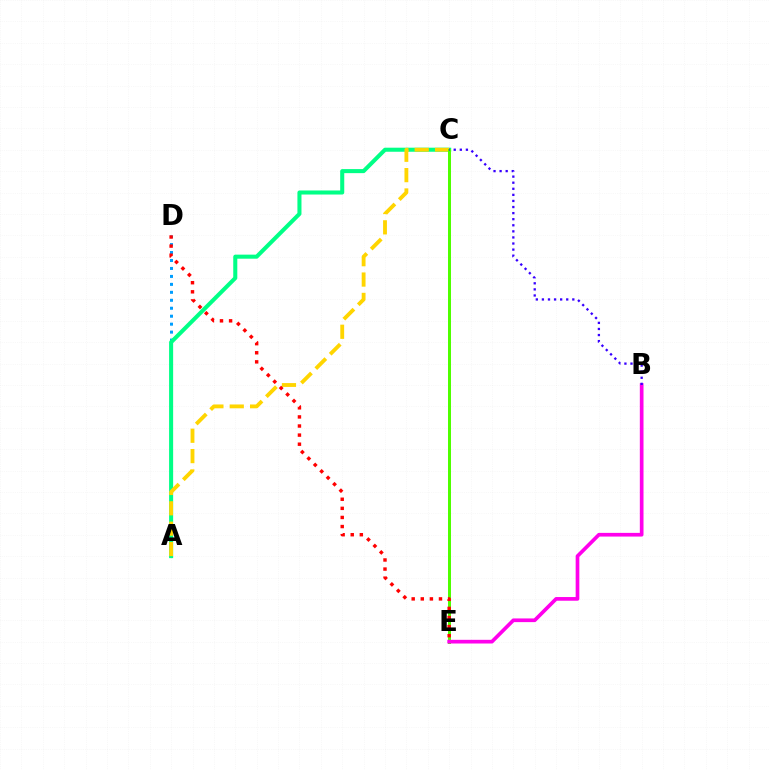{('A', 'D'): [{'color': '#009eff', 'line_style': 'dotted', 'thickness': 2.16}], ('A', 'C'): [{'color': '#00ff86', 'line_style': 'solid', 'thickness': 2.92}, {'color': '#ffd500', 'line_style': 'dashed', 'thickness': 2.77}], ('C', 'E'): [{'color': '#4fff00', 'line_style': 'solid', 'thickness': 2.16}], ('B', 'E'): [{'color': '#ff00ed', 'line_style': 'solid', 'thickness': 2.65}], ('B', 'C'): [{'color': '#3700ff', 'line_style': 'dotted', 'thickness': 1.65}], ('D', 'E'): [{'color': '#ff0000', 'line_style': 'dotted', 'thickness': 2.47}]}